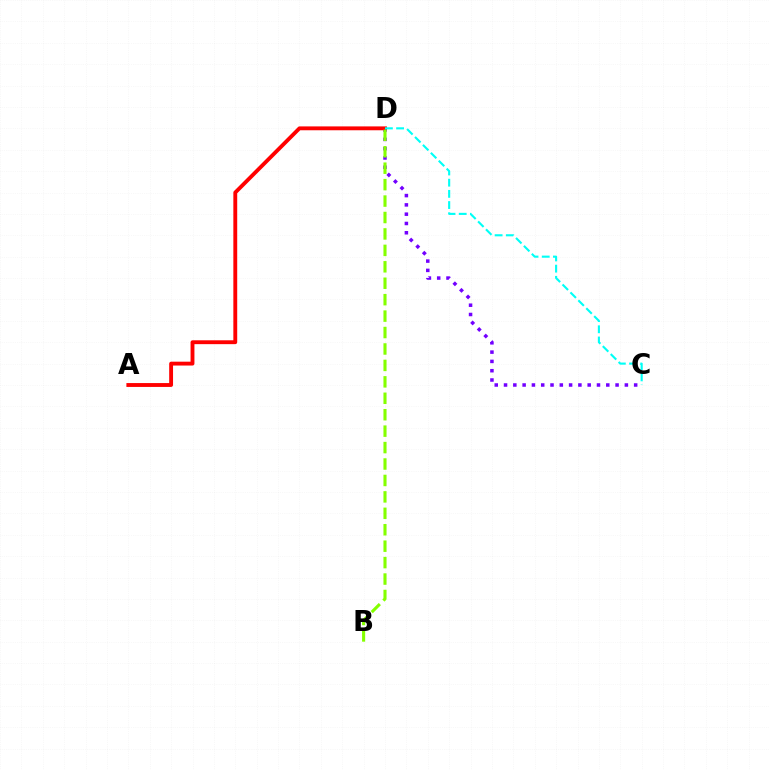{('C', 'D'): [{'color': '#7200ff', 'line_style': 'dotted', 'thickness': 2.53}, {'color': '#00fff6', 'line_style': 'dashed', 'thickness': 1.52}], ('A', 'D'): [{'color': '#ff0000', 'line_style': 'solid', 'thickness': 2.78}], ('B', 'D'): [{'color': '#84ff00', 'line_style': 'dashed', 'thickness': 2.23}]}